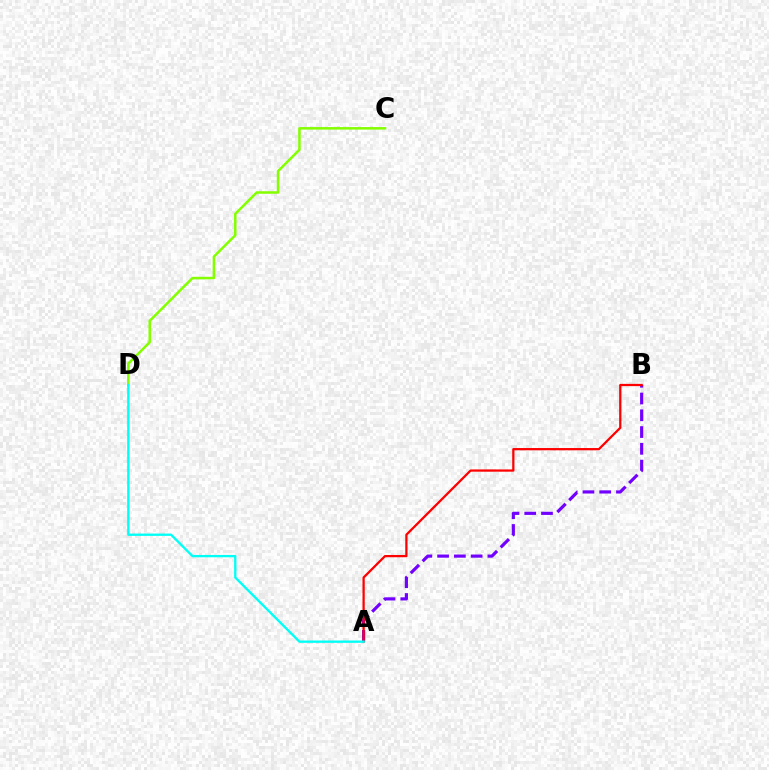{('A', 'B'): [{'color': '#7200ff', 'line_style': 'dashed', 'thickness': 2.28}, {'color': '#ff0000', 'line_style': 'solid', 'thickness': 1.62}], ('C', 'D'): [{'color': '#84ff00', 'line_style': 'solid', 'thickness': 1.82}], ('A', 'D'): [{'color': '#00fff6', 'line_style': 'solid', 'thickness': 1.68}]}